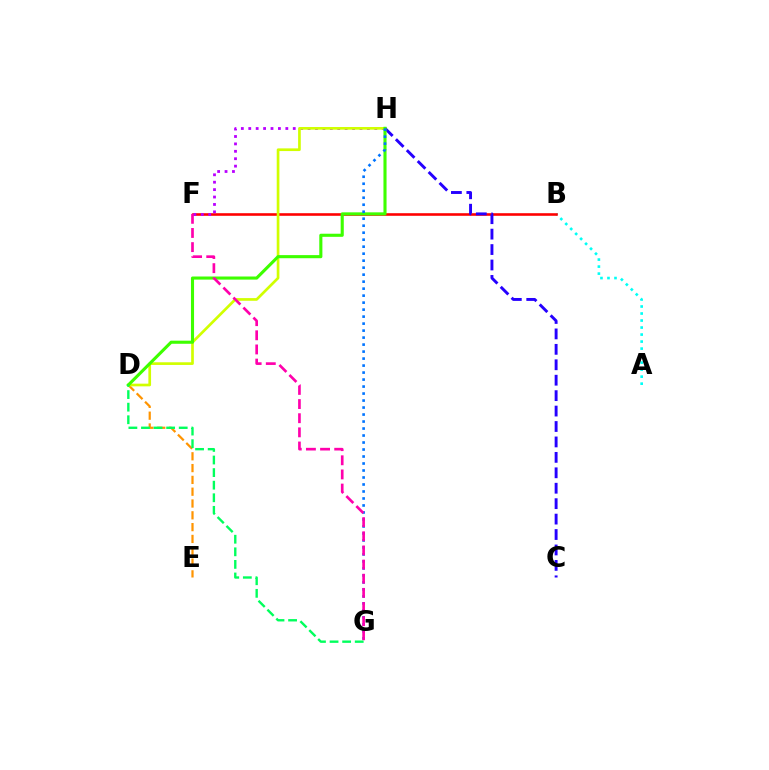{('A', 'B'): [{'color': '#00fff6', 'line_style': 'dotted', 'thickness': 1.91}], ('D', 'E'): [{'color': '#ff9400', 'line_style': 'dashed', 'thickness': 1.6}], ('B', 'F'): [{'color': '#ff0000', 'line_style': 'solid', 'thickness': 1.87}], ('F', 'H'): [{'color': '#b900ff', 'line_style': 'dotted', 'thickness': 2.01}], ('D', 'H'): [{'color': '#d1ff00', 'line_style': 'solid', 'thickness': 1.93}, {'color': '#3dff00', 'line_style': 'solid', 'thickness': 2.23}], ('C', 'H'): [{'color': '#2500ff', 'line_style': 'dashed', 'thickness': 2.1}], ('G', 'H'): [{'color': '#0074ff', 'line_style': 'dotted', 'thickness': 1.9}], ('F', 'G'): [{'color': '#ff00ac', 'line_style': 'dashed', 'thickness': 1.92}], ('D', 'G'): [{'color': '#00ff5c', 'line_style': 'dashed', 'thickness': 1.71}]}